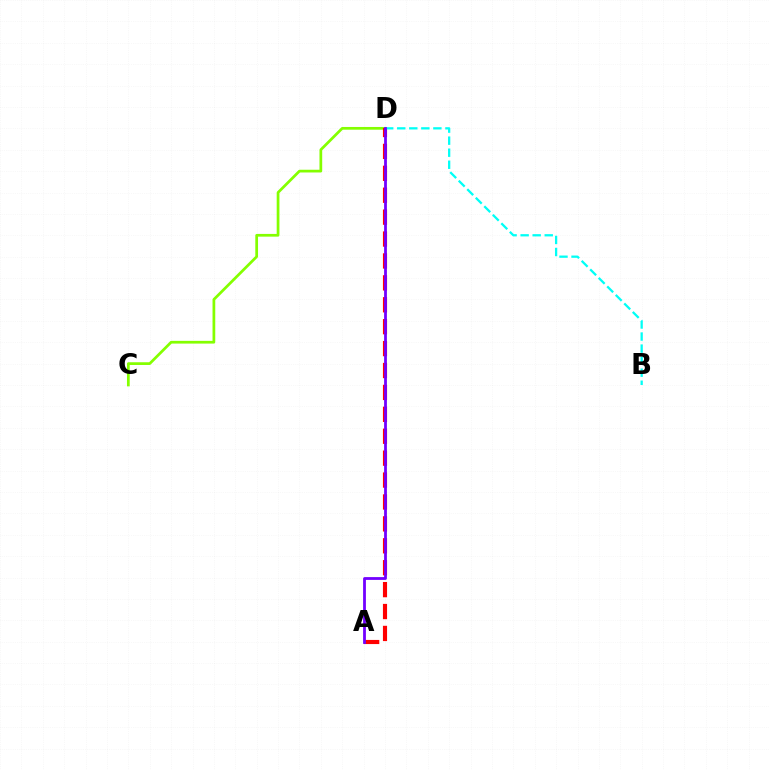{('C', 'D'): [{'color': '#84ff00', 'line_style': 'solid', 'thickness': 1.97}], ('A', 'D'): [{'color': '#ff0000', 'line_style': 'dashed', 'thickness': 2.98}, {'color': '#7200ff', 'line_style': 'solid', 'thickness': 2.01}], ('B', 'D'): [{'color': '#00fff6', 'line_style': 'dashed', 'thickness': 1.64}]}